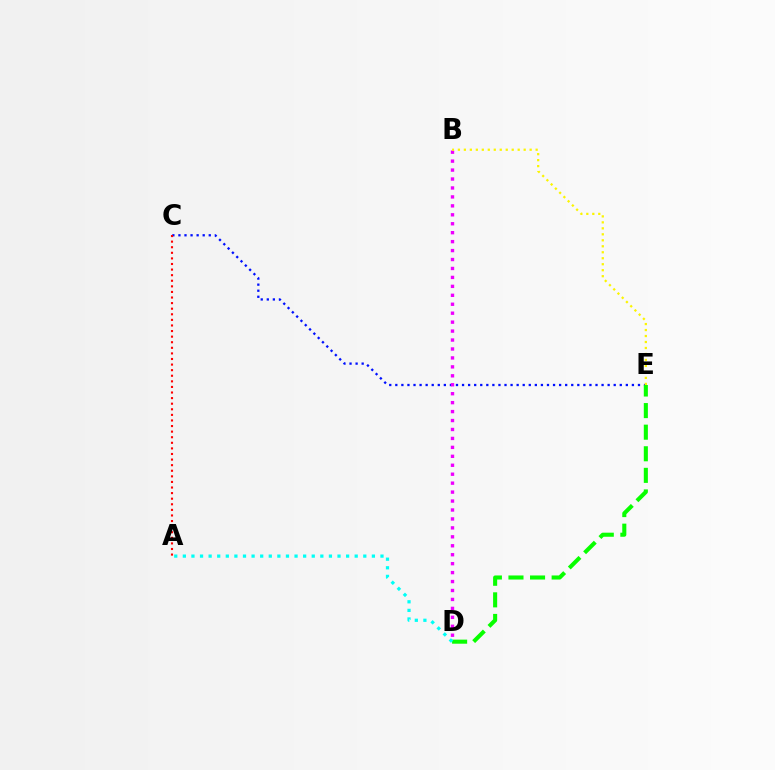{('C', 'E'): [{'color': '#0010ff', 'line_style': 'dotted', 'thickness': 1.65}], ('B', 'D'): [{'color': '#ee00ff', 'line_style': 'dotted', 'thickness': 2.43}], ('A', 'C'): [{'color': '#ff0000', 'line_style': 'dotted', 'thickness': 1.52}], ('D', 'E'): [{'color': '#08ff00', 'line_style': 'dashed', 'thickness': 2.93}], ('A', 'D'): [{'color': '#00fff6', 'line_style': 'dotted', 'thickness': 2.33}], ('B', 'E'): [{'color': '#fcf500', 'line_style': 'dotted', 'thickness': 1.62}]}